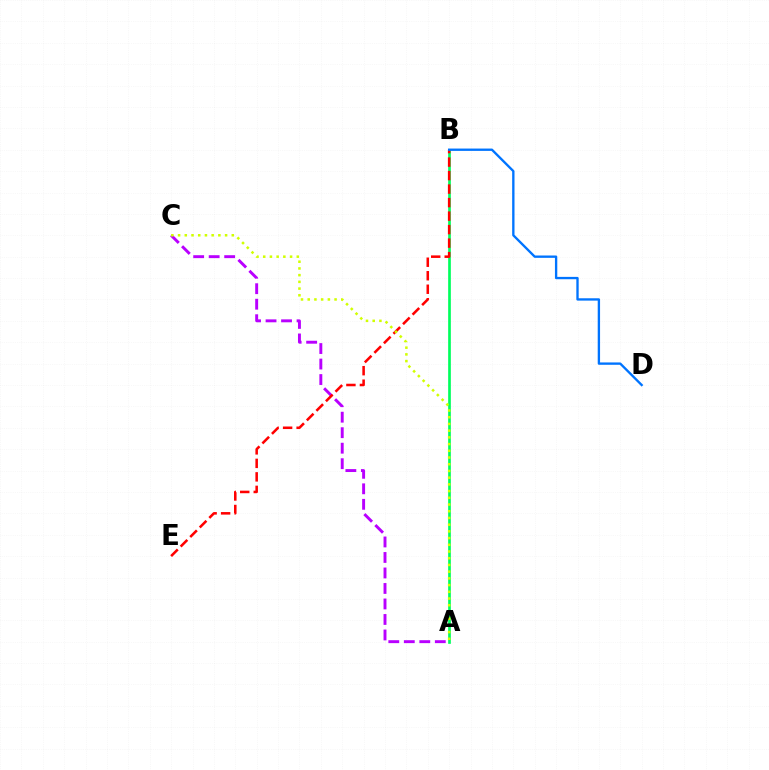{('A', 'C'): [{'color': '#b900ff', 'line_style': 'dashed', 'thickness': 2.11}, {'color': '#d1ff00', 'line_style': 'dotted', 'thickness': 1.82}], ('A', 'B'): [{'color': '#00ff5c', 'line_style': 'solid', 'thickness': 1.93}], ('B', 'E'): [{'color': '#ff0000', 'line_style': 'dashed', 'thickness': 1.83}], ('B', 'D'): [{'color': '#0074ff', 'line_style': 'solid', 'thickness': 1.69}]}